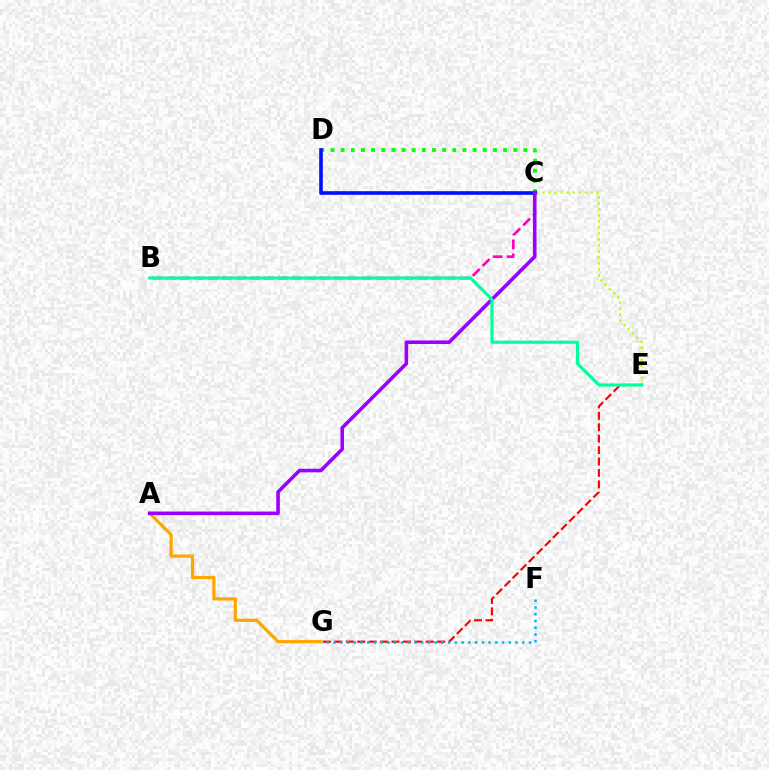{('E', 'G'): [{'color': '#ff0000', 'line_style': 'dashed', 'thickness': 1.55}], ('F', 'G'): [{'color': '#00b5ff', 'line_style': 'dotted', 'thickness': 1.83}], ('C', 'E'): [{'color': '#b3ff00', 'line_style': 'dotted', 'thickness': 1.63}], ('C', 'D'): [{'color': '#08ff00', 'line_style': 'dotted', 'thickness': 2.76}, {'color': '#0010ff', 'line_style': 'solid', 'thickness': 2.61}], ('B', 'C'): [{'color': '#ff00bd', 'line_style': 'dashed', 'thickness': 1.9}], ('A', 'G'): [{'color': '#ffa500', 'line_style': 'solid', 'thickness': 2.3}], ('A', 'C'): [{'color': '#9b00ff', 'line_style': 'solid', 'thickness': 2.58}], ('B', 'E'): [{'color': '#00ff9d', 'line_style': 'solid', 'thickness': 2.24}]}